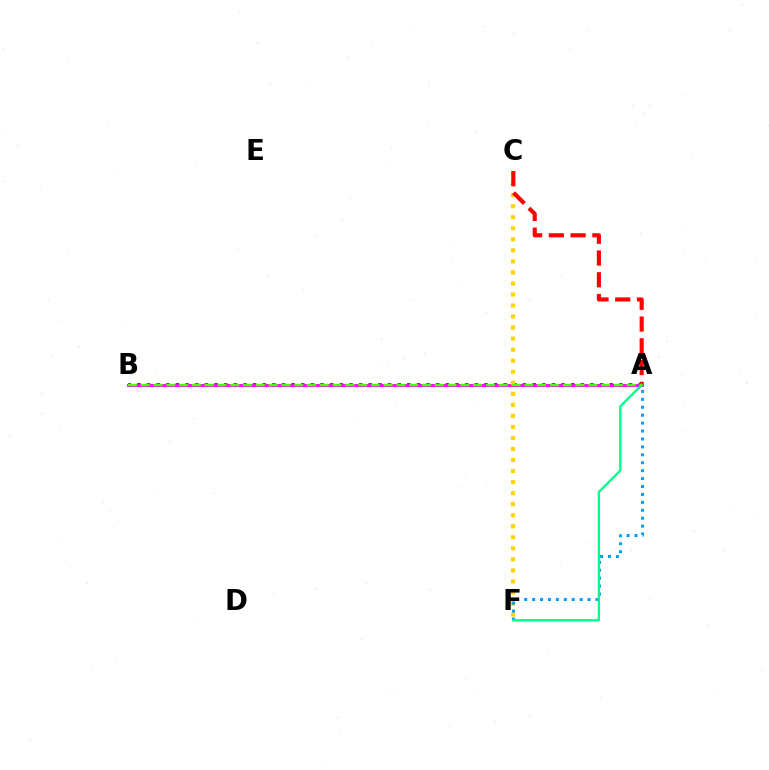{('A', 'B'): [{'color': '#3700ff', 'line_style': 'dotted', 'thickness': 2.62}, {'color': '#ff00ed', 'line_style': 'solid', 'thickness': 2.01}, {'color': '#4fff00', 'line_style': 'dashed', 'thickness': 1.74}], ('C', 'F'): [{'color': '#ffd500', 'line_style': 'dotted', 'thickness': 3.0}], ('A', 'F'): [{'color': '#009eff', 'line_style': 'dotted', 'thickness': 2.15}, {'color': '#00ff86', 'line_style': 'solid', 'thickness': 1.67}], ('A', 'C'): [{'color': '#ff0000', 'line_style': 'dashed', 'thickness': 2.96}]}